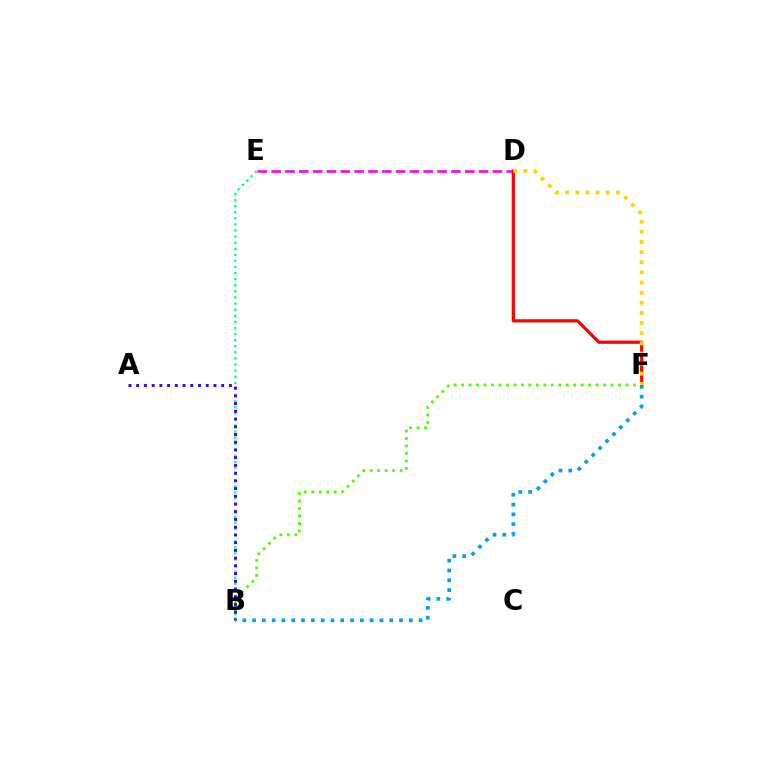{('B', 'E'): [{'color': '#00ff86', 'line_style': 'dotted', 'thickness': 1.66}], ('B', 'F'): [{'color': '#4fff00', 'line_style': 'dotted', 'thickness': 2.03}, {'color': '#009eff', 'line_style': 'dotted', 'thickness': 2.66}], ('D', 'E'): [{'color': '#ff00ed', 'line_style': 'dashed', 'thickness': 1.88}], ('D', 'F'): [{'color': '#ff0000', 'line_style': 'solid', 'thickness': 2.3}, {'color': '#ffd500', 'line_style': 'dotted', 'thickness': 2.75}], ('A', 'B'): [{'color': '#3700ff', 'line_style': 'dotted', 'thickness': 2.1}]}